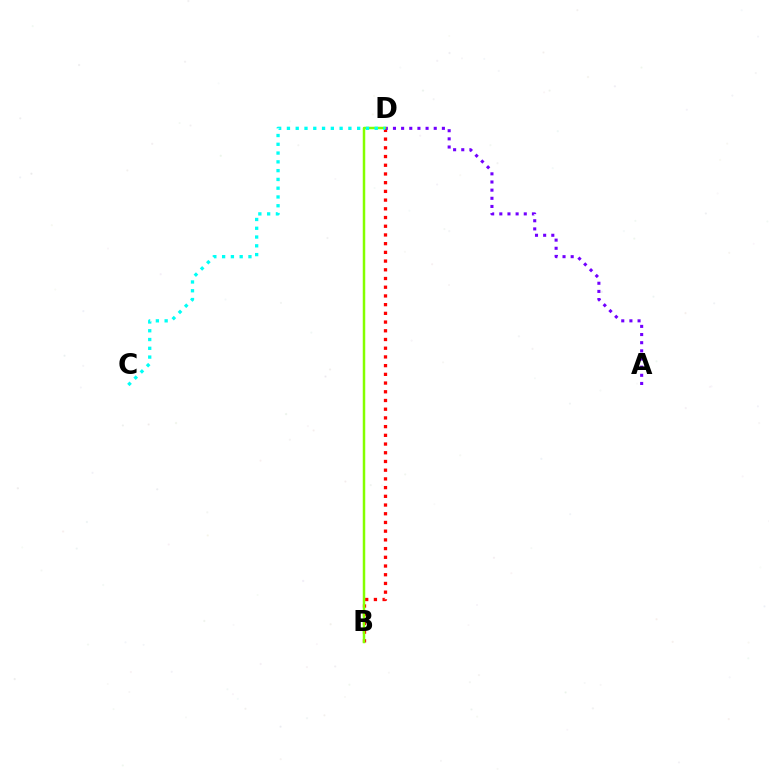{('B', 'D'): [{'color': '#ff0000', 'line_style': 'dotted', 'thickness': 2.37}, {'color': '#84ff00', 'line_style': 'solid', 'thickness': 1.79}], ('A', 'D'): [{'color': '#7200ff', 'line_style': 'dotted', 'thickness': 2.22}], ('C', 'D'): [{'color': '#00fff6', 'line_style': 'dotted', 'thickness': 2.39}]}